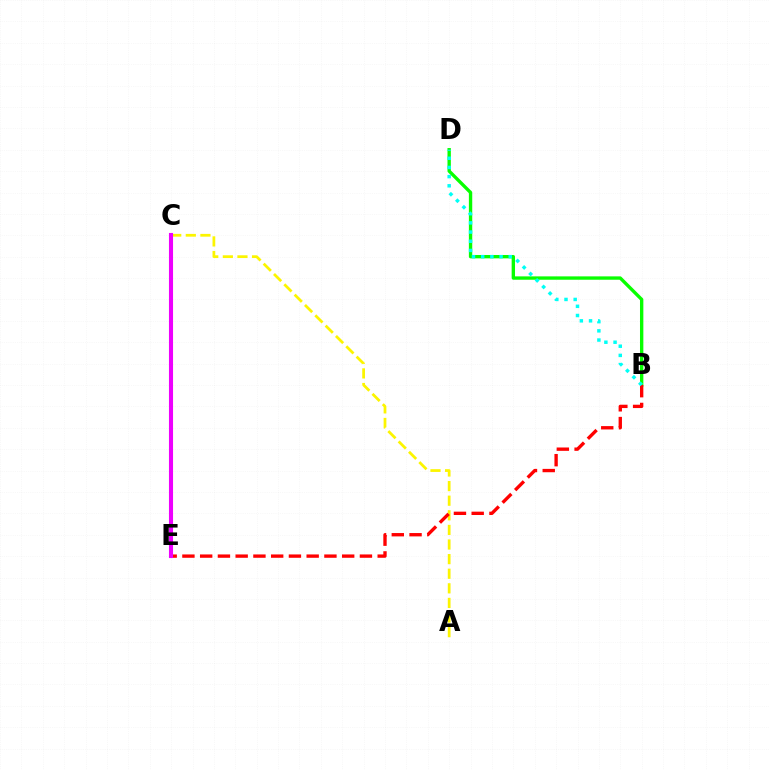{('B', 'D'): [{'color': '#08ff00', 'line_style': 'solid', 'thickness': 2.42}, {'color': '#00fff6', 'line_style': 'dotted', 'thickness': 2.5}], ('A', 'C'): [{'color': '#fcf500', 'line_style': 'dashed', 'thickness': 1.98}], ('C', 'E'): [{'color': '#0010ff', 'line_style': 'solid', 'thickness': 1.51}, {'color': '#ee00ff', 'line_style': 'solid', 'thickness': 2.94}], ('B', 'E'): [{'color': '#ff0000', 'line_style': 'dashed', 'thickness': 2.41}]}